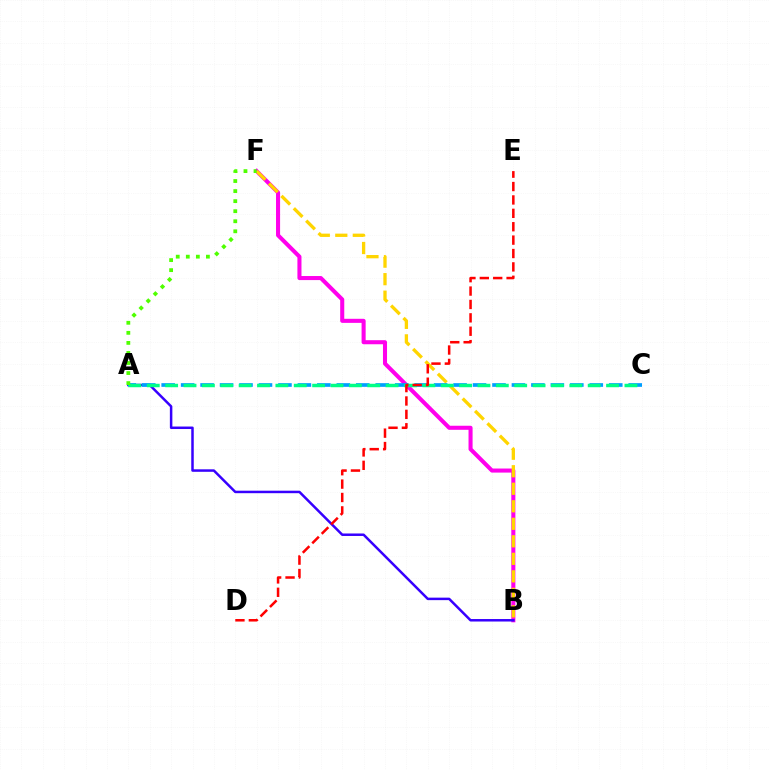{('B', 'F'): [{'color': '#ff00ed', 'line_style': 'solid', 'thickness': 2.93}, {'color': '#ffd500', 'line_style': 'dashed', 'thickness': 2.38}], ('A', 'B'): [{'color': '#3700ff', 'line_style': 'solid', 'thickness': 1.8}], ('A', 'C'): [{'color': '#009eff', 'line_style': 'dashed', 'thickness': 2.64}, {'color': '#00ff86', 'line_style': 'dashed', 'thickness': 2.5}], ('D', 'E'): [{'color': '#ff0000', 'line_style': 'dashed', 'thickness': 1.82}], ('A', 'F'): [{'color': '#4fff00', 'line_style': 'dotted', 'thickness': 2.73}]}